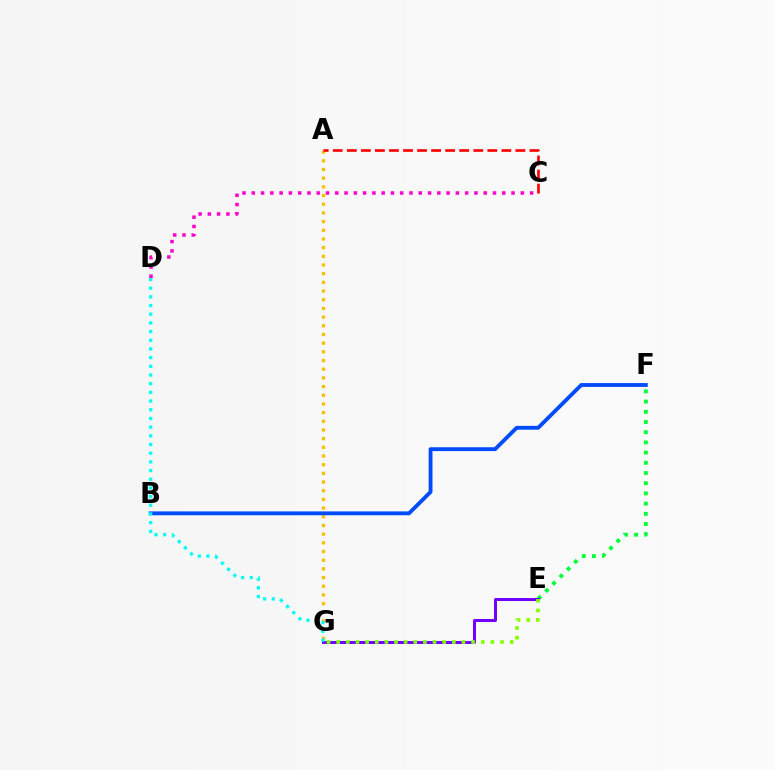{('A', 'G'): [{'color': '#ffbd00', 'line_style': 'dotted', 'thickness': 2.36}], ('A', 'C'): [{'color': '#ff0000', 'line_style': 'dashed', 'thickness': 1.91}], ('E', 'F'): [{'color': '#00ff39', 'line_style': 'dotted', 'thickness': 2.77}], ('E', 'G'): [{'color': '#7200ff', 'line_style': 'solid', 'thickness': 2.17}, {'color': '#84ff00', 'line_style': 'dotted', 'thickness': 2.62}], ('B', 'F'): [{'color': '#004bff', 'line_style': 'solid', 'thickness': 2.77}], ('D', 'G'): [{'color': '#00fff6', 'line_style': 'dotted', 'thickness': 2.36}], ('C', 'D'): [{'color': '#ff00cf', 'line_style': 'dotted', 'thickness': 2.52}]}